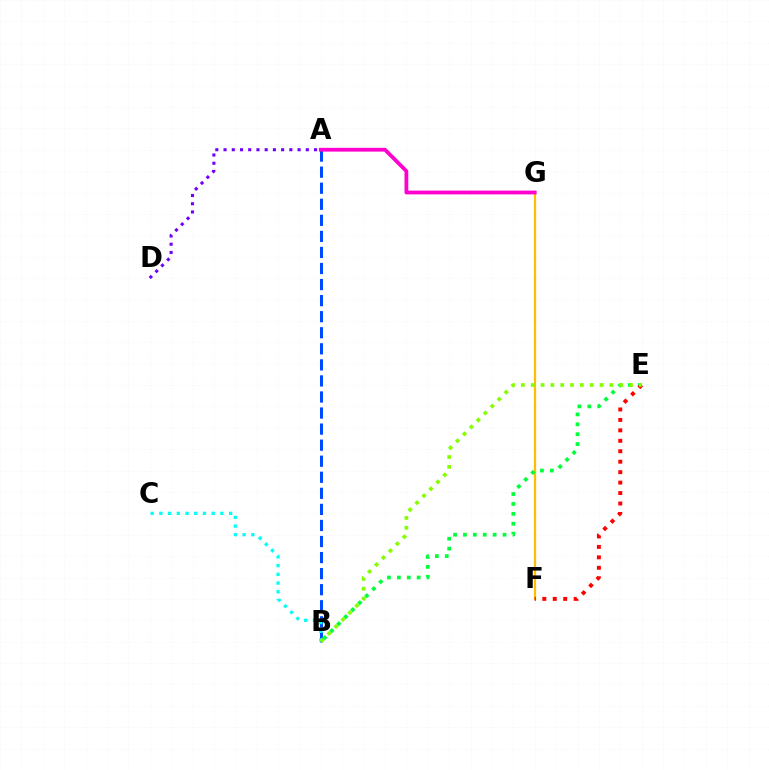{('F', 'G'): [{'color': '#ffbd00', 'line_style': 'solid', 'thickness': 1.63}], ('A', 'B'): [{'color': '#004bff', 'line_style': 'dashed', 'thickness': 2.18}], ('B', 'E'): [{'color': '#00ff39', 'line_style': 'dotted', 'thickness': 2.69}, {'color': '#84ff00', 'line_style': 'dotted', 'thickness': 2.67}], ('E', 'F'): [{'color': '#ff0000', 'line_style': 'dotted', 'thickness': 2.84}], ('A', 'D'): [{'color': '#7200ff', 'line_style': 'dotted', 'thickness': 2.23}], ('B', 'C'): [{'color': '#00fff6', 'line_style': 'dotted', 'thickness': 2.37}], ('A', 'G'): [{'color': '#ff00cf', 'line_style': 'solid', 'thickness': 2.73}]}